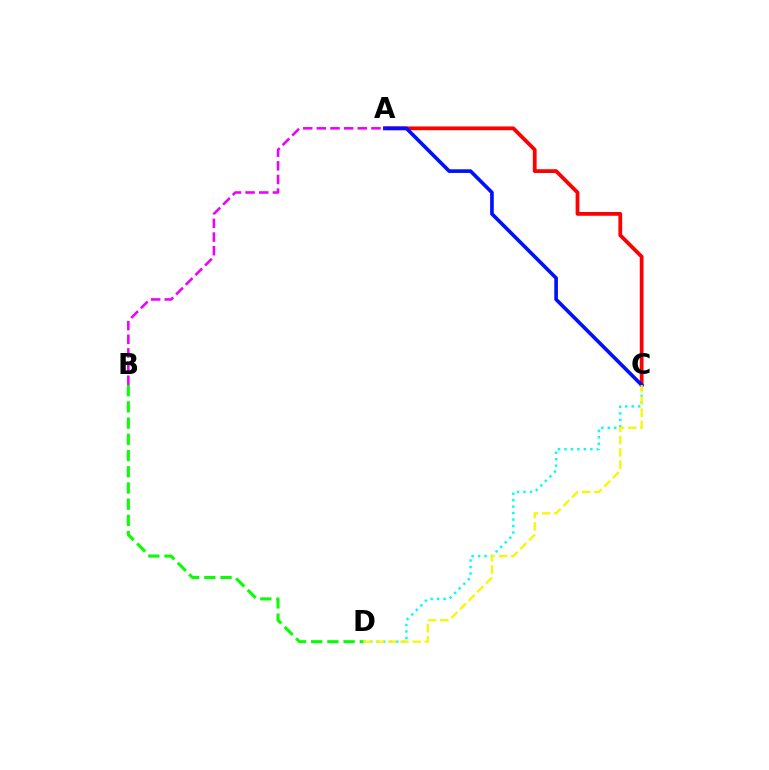{('A', 'C'): [{'color': '#ff0000', 'line_style': 'solid', 'thickness': 2.71}, {'color': '#0010ff', 'line_style': 'solid', 'thickness': 2.62}], ('C', 'D'): [{'color': '#00fff6', 'line_style': 'dotted', 'thickness': 1.76}, {'color': '#fcf500', 'line_style': 'dashed', 'thickness': 1.66}], ('B', 'D'): [{'color': '#08ff00', 'line_style': 'dashed', 'thickness': 2.2}], ('A', 'B'): [{'color': '#ee00ff', 'line_style': 'dashed', 'thickness': 1.85}]}